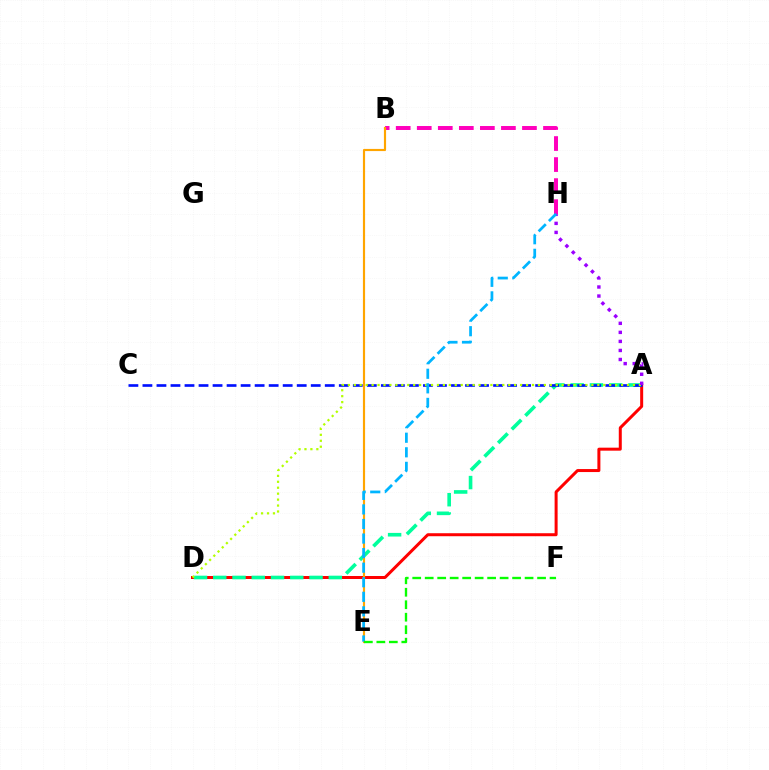{('B', 'H'): [{'color': '#ff00bd', 'line_style': 'dashed', 'thickness': 2.86}], ('A', 'D'): [{'color': '#ff0000', 'line_style': 'solid', 'thickness': 2.16}, {'color': '#00ff9d', 'line_style': 'dashed', 'thickness': 2.62}, {'color': '#b3ff00', 'line_style': 'dotted', 'thickness': 1.61}], ('A', 'C'): [{'color': '#0010ff', 'line_style': 'dashed', 'thickness': 1.91}], ('B', 'E'): [{'color': '#ffa500', 'line_style': 'solid', 'thickness': 1.55}], ('A', 'H'): [{'color': '#9b00ff', 'line_style': 'dotted', 'thickness': 2.46}], ('E', 'H'): [{'color': '#00b5ff', 'line_style': 'dashed', 'thickness': 1.98}], ('E', 'F'): [{'color': '#08ff00', 'line_style': 'dashed', 'thickness': 1.7}]}